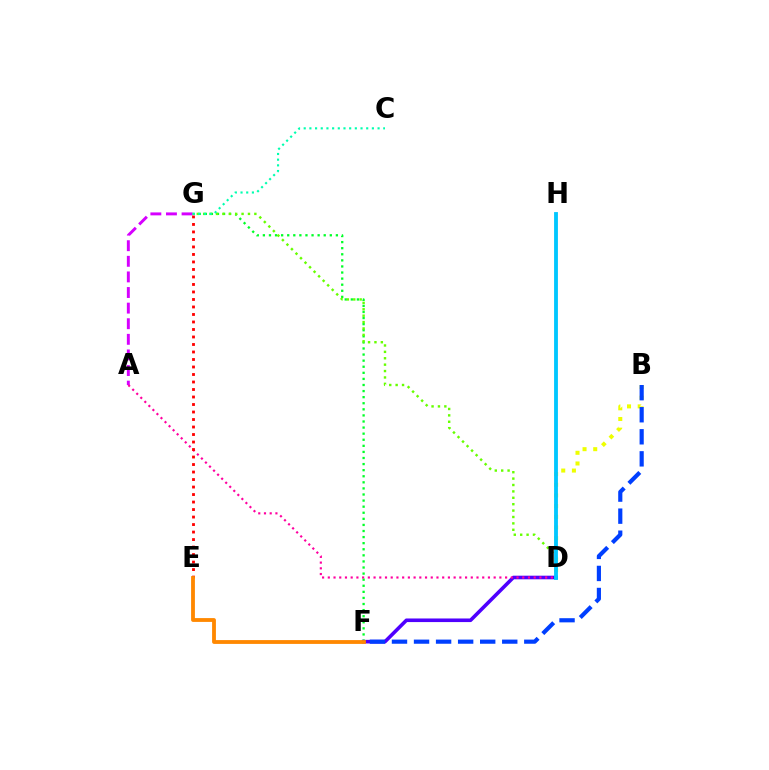{('F', 'G'): [{'color': '#00ff27', 'line_style': 'dotted', 'thickness': 1.65}], ('D', 'F'): [{'color': '#4f00ff', 'line_style': 'solid', 'thickness': 2.59}], ('A', 'G'): [{'color': '#d600ff', 'line_style': 'dashed', 'thickness': 2.12}], ('B', 'D'): [{'color': '#eeff00', 'line_style': 'dotted', 'thickness': 2.9}], ('D', 'G'): [{'color': '#66ff00', 'line_style': 'dotted', 'thickness': 1.74}], ('B', 'F'): [{'color': '#003fff', 'line_style': 'dashed', 'thickness': 3.0}], ('C', 'G'): [{'color': '#00ffaf', 'line_style': 'dotted', 'thickness': 1.54}], ('D', 'H'): [{'color': '#00c7ff', 'line_style': 'solid', 'thickness': 2.76}], ('A', 'D'): [{'color': '#ff00a0', 'line_style': 'dotted', 'thickness': 1.55}], ('E', 'G'): [{'color': '#ff0000', 'line_style': 'dotted', 'thickness': 2.04}], ('E', 'F'): [{'color': '#ff8800', 'line_style': 'solid', 'thickness': 2.75}]}